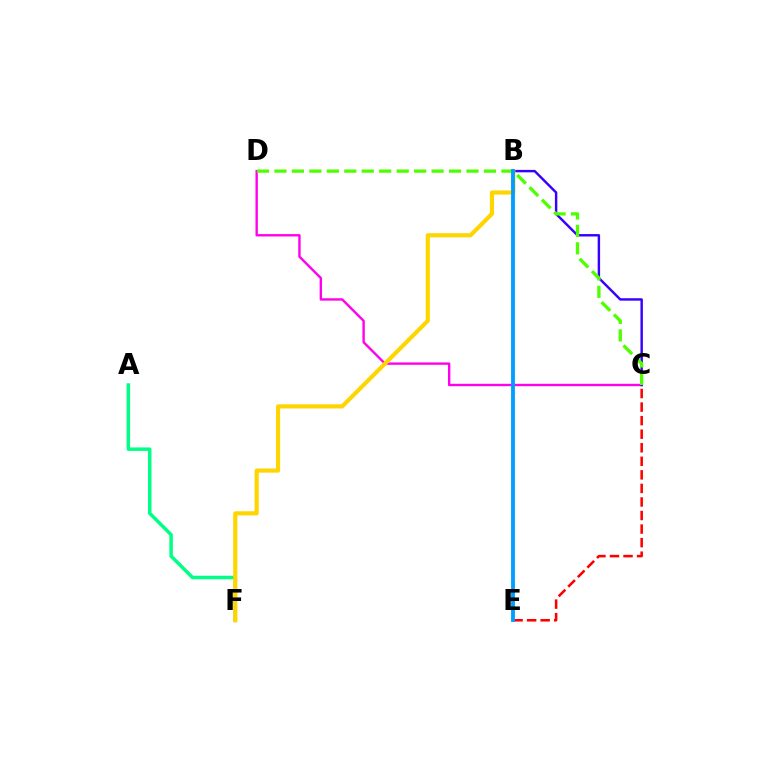{('C', 'D'): [{'color': '#ff00ed', 'line_style': 'solid', 'thickness': 1.72}, {'color': '#4fff00', 'line_style': 'dashed', 'thickness': 2.37}], ('B', 'C'): [{'color': '#3700ff', 'line_style': 'solid', 'thickness': 1.75}], ('C', 'E'): [{'color': '#ff0000', 'line_style': 'dashed', 'thickness': 1.84}], ('A', 'F'): [{'color': '#00ff86', 'line_style': 'solid', 'thickness': 2.51}], ('B', 'F'): [{'color': '#ffd500', 'line_style': 'solid', 'thickness': 2.98}], ('B', 'E'): [{'color': '#009eff', 'line_style': 'solid', 'thickness': 2.77}]}